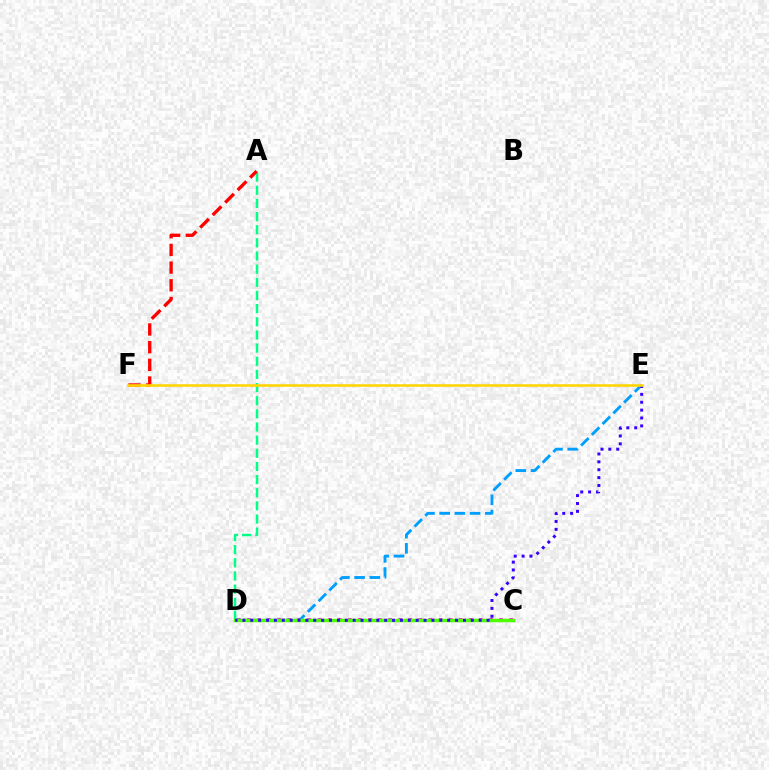{('C', 'D'): [{'color': '#ff00ed', 'line_style': 'dotted', 'thickness': 2.74}, {'color': '#4fff00', 'line_style': 'solid', 'thickness': 2.51}], ('A', 'D'): [{'color': '#00ff86', 'line_style': 'dashed', 'thickness': 1.79}], ('D', 'E'): [{'color': '#009eff', 'line_style': 'dashed', 'thickness': 2.06}, {'color': '#3700ff', 'line_style': 'dotted', 'thickness': 2.14}], ('A', 'F'): [{'color': '#ff0000', 'line_style': 'dashed', 'thickness': 2.4}], ('E', 'F'): [{'color': '#ffd500', 'line_style': 'solid', 'thickness': 1.87}]}